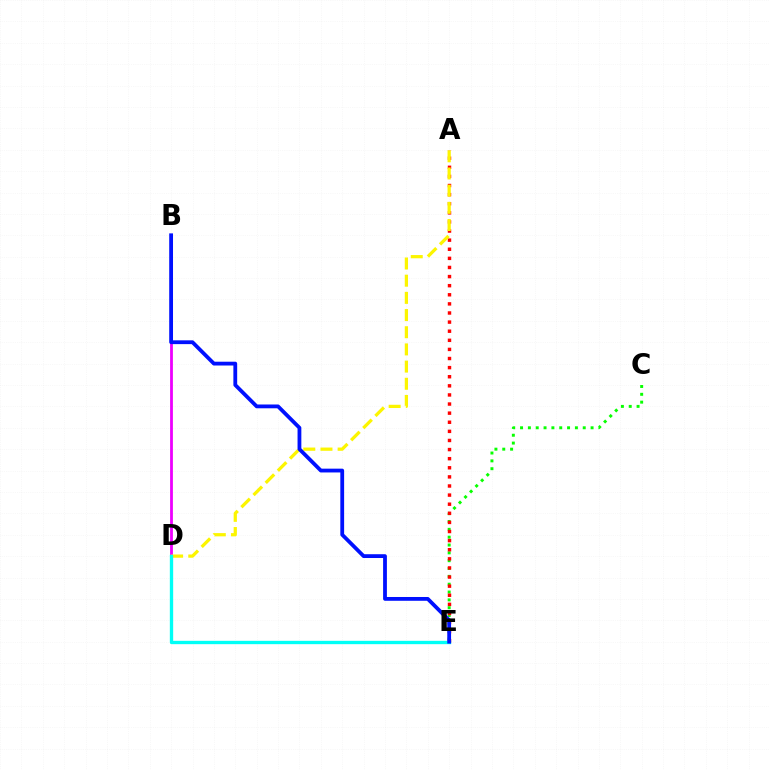{('B', 'D'): [{'color': '#ee00ff', 'line_style': 'solid', 'thickness': 2.02}], ('C', 'E'): [{'color': '#08ff00', 'line_style': 'dotted', 'thickness': 2.13}], ('A', 'E'): [{'color': '#ff0000', 'line_style': 'dotted', 'thickness': 2.47}], ('A', 'D'): [{'color': '#fcf500', 'line_style': 'dashed', 'thickness': 2.33}], ('D', 'E'): [{'color': '#00fff6', 'line_style': 'solid', 'thickness': 2.4}], ('B', 'E'): [{'color': '#0010ff', 'line_style': 'solid', 'thickness': 2.73}]}